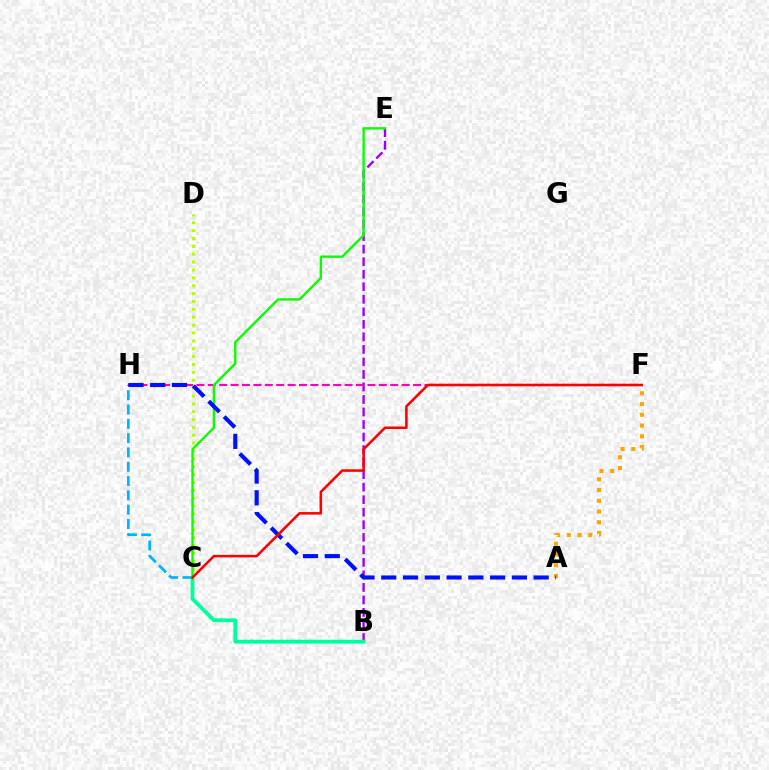{('C', 'H'): [{'color': '#00b5ff', 'line_style': 'dashed', 'thickness': 1.94}], ('B', 'E'): [{'color': '#9b00ff', 'line_style': 'dashed', 'thickness': 1.7}], ('F', 'H'): [{'color': '#ff00bd', 'line_style': 'dashed', 'thickness': 1.55}], ('B', 'C'): [{'color': '#00ff9d', 'line_style': 'solid', 'thickness': 2.73}], ('C', 'D'): [{'color': '#b3ff00', 'line_style': 'dotted', 'thickness': 2.14}], ('C', 'E'): [{'color': '#08ff00', 'line_style': 'solid', 'thickness': 1.7}], ('A', 'F'): [{'color': '#ffa500', 'line_style': 'dotted', 'thickness': 2.92}], ('A', 'H'): [{'color': '#0010ff', 'line_style': 'dashed', 'thickness': 2.96}], ('C', 'F'): [{'color': '#ff0000', 'line_style': 'solid', 'thickness': 1.83}]}